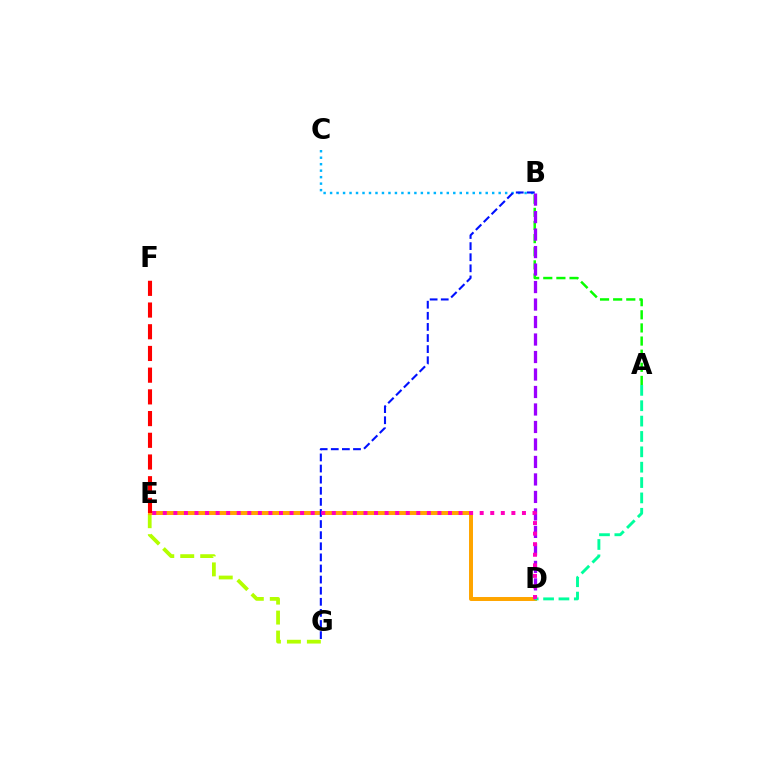{('A', 'B'): [{'color': '#08ff00', 'line_style': 'dashed', 'thickness': 1.78}], ('E', 'G'): [{'color': '#b3ff00', 'line_style': 'dashed', 'thickness': 2.71}], ('B', 'C'): [{'color': '#00b5ff', 'line_style': 'dotted', 'thickness': 1.76}], ('D', 'E'): [{'color': '#ffa500', 'line_style': 'solid', 'thickness': 2.86}, {'color': '#ff00bd', 'line_style': 'dotted', 'thickness': 2.87}], ('B', 'D'): [{'color': '#9b00ff', 'line_style': 'dashed', 'thickness': 2.38}], ('B', 'G'): [{'color': '#0010ff', 'line_style': 'dashed', 'thickness': 1.51}], ('A', 'D'): [{'color': '#00ff9d', 'line_style': 'dashed', 'thickness': 2.09}], ('E', 'F'): [{'color': '#ff0000', 'line_style': 'dashed', 'thickness': 2.95}]}